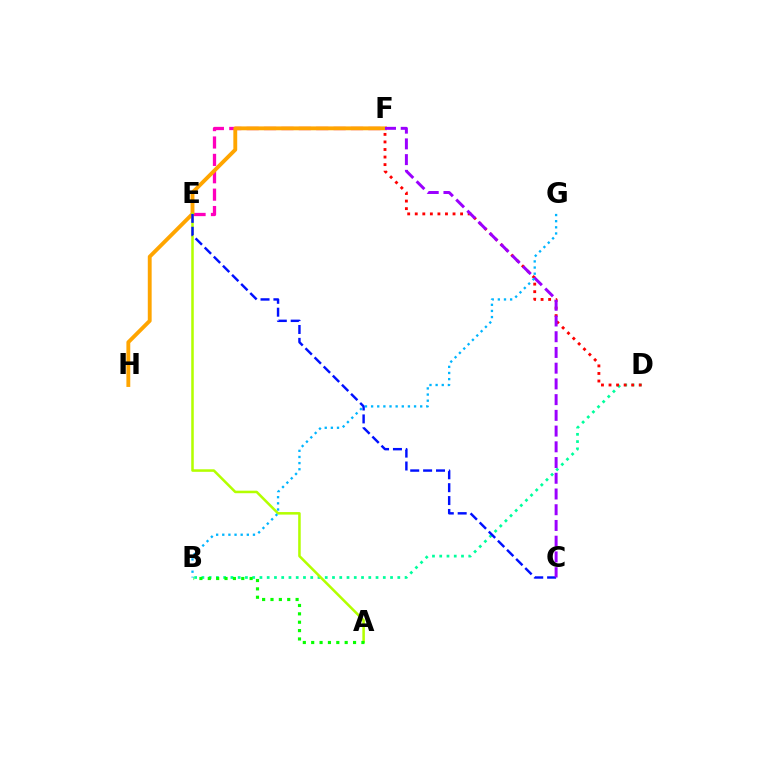{('B', 'D'): [{'color': '#00ff9d', 'line_style': 'dotted', 'thickness': 1.97}], ('E', 'F'): [{'color': '#ff00bd', 'line_style': 'dashed', 'thickness': 2.36}], ('F', 'H'): [{'color': '#ffa500', 'line_style': 'solid', 'thickness': 2.78}], ('D', 'F'): [{'color': '#ff0000', 'line_style': 'dotted', 'thickness': 2.05}], ('A', 'E'): [{'color': '#b3ff00', 'line_style': 'solid', 'thickness': 1.83}], ('C', 'E'): [{'color': '#0010ff', 'line_style': 'dashed', 'thickness': 1.75}], ('A', 'B'): [{'color': '#08ff00', 'line_style': 'dotted', 'thickness': 2.27}], ('C', 'F'): [{'color': '#9b00ff', 'line_style': 'dashed', 'thickness': 2.14}], ('B', 'G'): [{'color': '#00b5ff', 'line_style': 'dotted', 'thickness': 1.67}]}